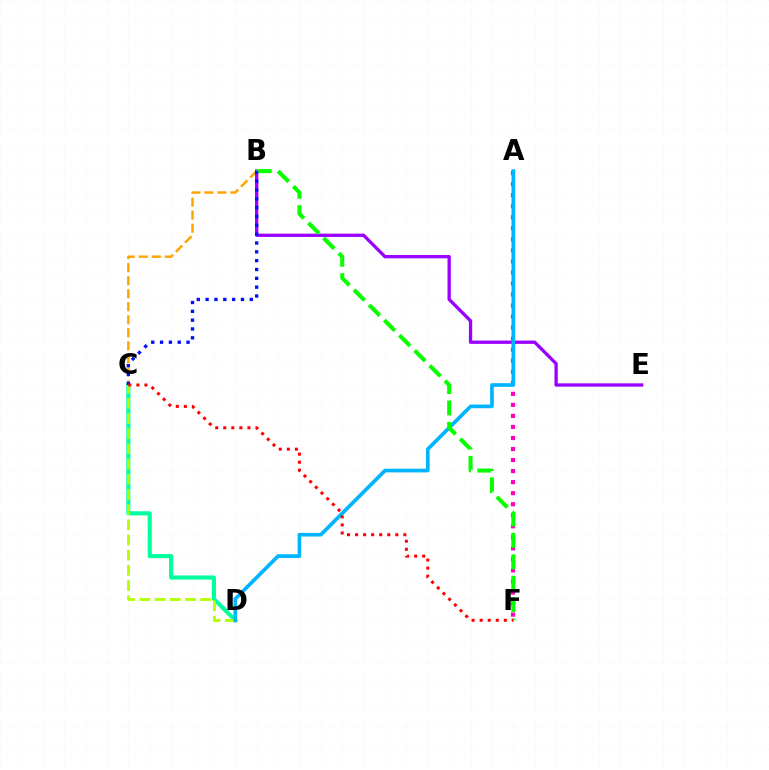{('B', 'C'): [{'color': '#ffa500', 'line_style': 'dashed', 'thickness': 1.77}, {'color': '#0010ff', 'line_style': 'dotted', 'thickness': 2.4}], ('A', 'F'): [{'color': '#ff00bd', 'line_style': 'dotted', 'thickness': 3.0}], ('C', 'D'): [{'color': '#00ff9d', 'line_style': 'solid', 'thickness': 2.96}, {'color': '#b3ff00', 'line_style': 'dashed', 'thickness': 2.06}], ('B', 'E'): [{'color': '#9b00ff', 'line_style': 'solid', 'thickness': 2.38}], ('A', 'D'): [{'color': '#00b5ff', 'line_style': 'solid', 'thickness': 2.64}], ('B', 'F'): [{'color': '#08ff00', 'line_style': 'dashed', 'thickness': 2.91}], ('C', 'F'): [{'color': '#ff0000', 'line_style': 'dotted', 'thickness': 2.19}]}